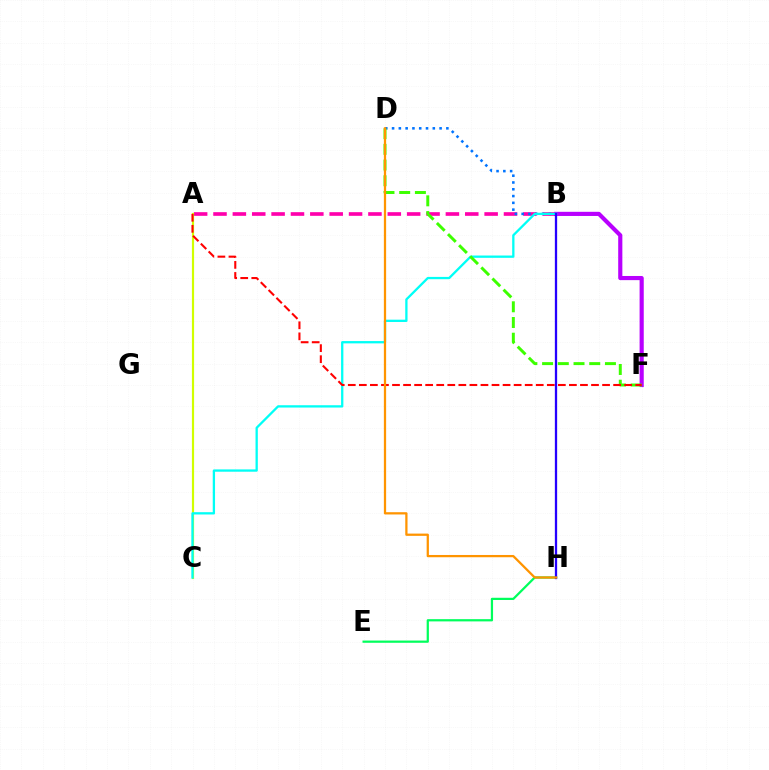{('A', 'B'): [{'color': '#ff00ac', 'line_style': 'dashed', 'thickness': 2.63}], ('B', 'D'): [{'color': '#0074ff', 'line_style': 'dotted', 'thickness': 1.84}], ('E', 'H'): [{'color': '#00ff5c', 'line_style': 'solid', 'thickness': 1.61}], ('A', 'C'): [{'color': '#d1ff00', 'line_style': 'solid', 'thickness': 1.57}], ('B', 'F'): [{'color': '#b900ff', 'line_style': 'solid', 'thickness': 2.99}], ('B', 'C'): [{'color': '#00fff6', 'line_style': 'solid', 'thickness': 1.65}], ('D', 'F'): [{'color': '#3dff00', 'line_style': 'dashed', 'thickness': 2.13}], ('A', 'F'): [{'color': '#ff0000', 'line_style': 'dashed', 'thickness': 1.5}], ('B', 'H'): [{'color': '#2500ff', 'line_style': 'solid', 'thickness': 1.65}], ('D', 'H'): [{'color': '#ff9400', 'line_style': 'solid', 'thickness': 1.63}]}